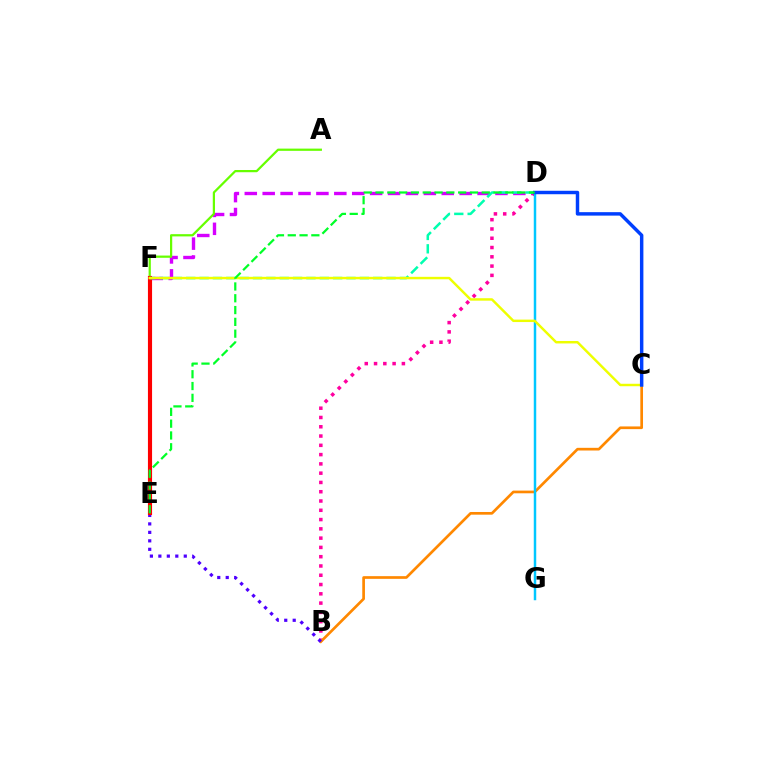{('D', 'F'): [{'color': '#d600ff', 'line_style': 'dashed', 'thickness': 2.43}, {'color': '#00ffaf', 'line_style': 'dashed', 'thickness': 1.81}], ('A', 'E'): [{'color': '#66ff00', 'line_style': 'solid', 'thickness': 1.61}], ('B', 'D'): [{'color': '#ff00a0', 'line_style': 'dotted', 'thickness': 2.52}], ('B', 'C'): [{'color': '#ff8800', 'line_style': 'solid', 'thickness': 1.94}], ('B', 'E'): [{'color': '#4f00ff', 'line_style': 'dotted', 'thickness': 2.3}], ('E', 'F'): [{'color': '#ff0000', 'line_style': 'solid', 'thickness': 2.98}], ('D', 'G'): [{'color': '#00c7ff', 'line_style': 'solid', 'thickness': 1.78}], ('C', 'F'): [{'color': '#eeff00', 'line_style': 'solid', 'thickness': 1.77}], ('C', 'D'): [{'color': '#003fff', 'line_style': 'solid', 'thickness': 2.49}], ('D', 'E'): [{'color': '#00ff27', 'line_style': 'dashed', 'thickness': 1.6}]}